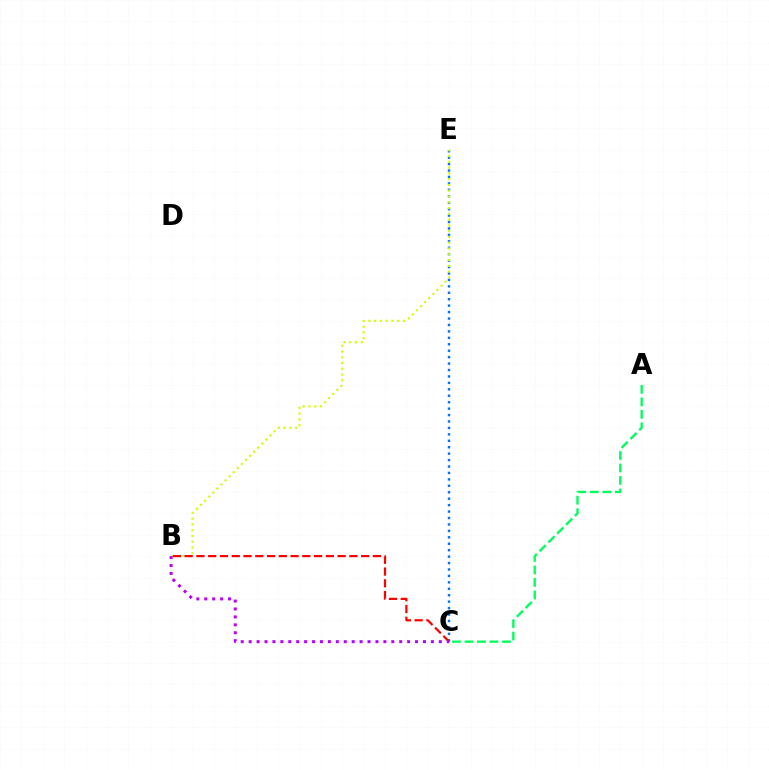{('A', 'C'): [{'color': '#00ff5c', 'line_style': 'dashed', 'thickness': 1.7}], ('C', 'E'): [{'color': '#0074ff', 'line_style': 'dotted', 'thickness': 1.75}], ('B', 'E'): [{'color': '#d1ff00', 'line_style': 'dotted', 'thickness': 1.57}], ('B', 'C'): [{'color': '#ff0000', 'line_style': 'dashed', 'thickness': 1.6}, {'color': '#b900ff', 'line_style': 'dotted', 'thickness': 2.15}]}